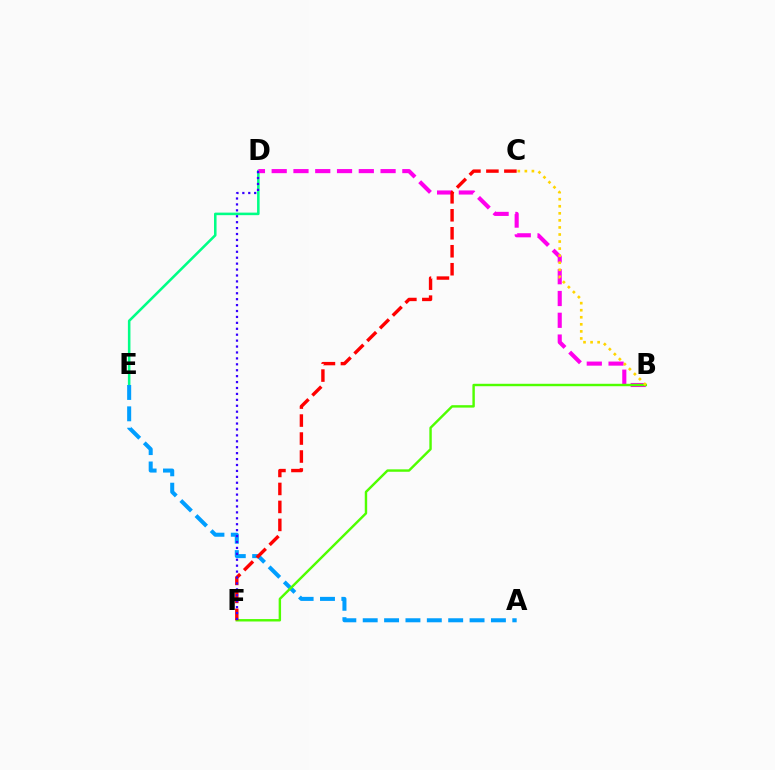{('D', 'E'): [{'color': '#00ff86', 'line_style': 'solid', 'thickness': 1.83}], ('A', 'E'): [{'color': '#009eff', 'line_style': 'dashed', 'thickness': 2.9}], ('B', 'D'): [{'color': '#ff00ed', 'line_style': 'dashed', 'thickness': 2.96}], ('B', 'F'): [{'color': '#4fff00', 'line_style': 'solid', 'thickness': 1.74}], ('B', 'C'): [{'color': '#ffd500', 'line_style': 'dotted', 'thickness': 1.92}], ('C', 'F'): [{'color': '#ff0000', 'line_style': 'dashed', 'thickness': 2.44}], ('D', 'F'): [{'color': '#3700ff', 'line_style': 'dotted', 'thickness': 1.61}]}